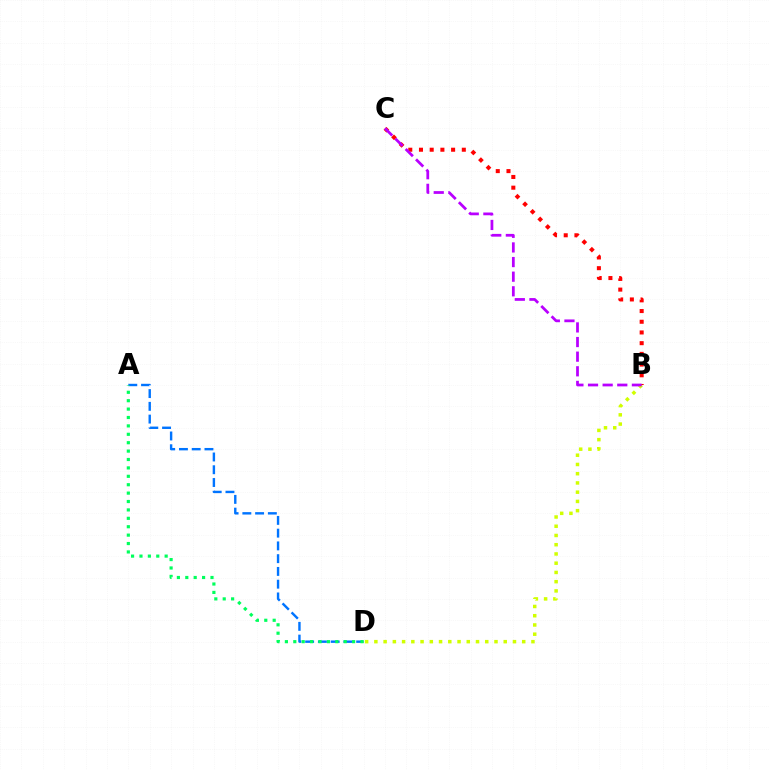{('B', 'D'): [{'color': '#d1ff00', 'line_style': 'dotted', 'thickness': 2.51}], ('B', 'C'): [{'color': '#ff0000', 'line_style': 'dotted', 'thickness': 2.91}, {'color': '#b900ff', 'line_style': 'dashed', 'thickness': 1.99}], ('A', 'D'): [{'color': '#0074ff', 'line_style': 'dashed', 'thickness': 1.73}, {'color': '#00ff5c', 'line_style': 'dotted', 'thickness': 2.28}]}